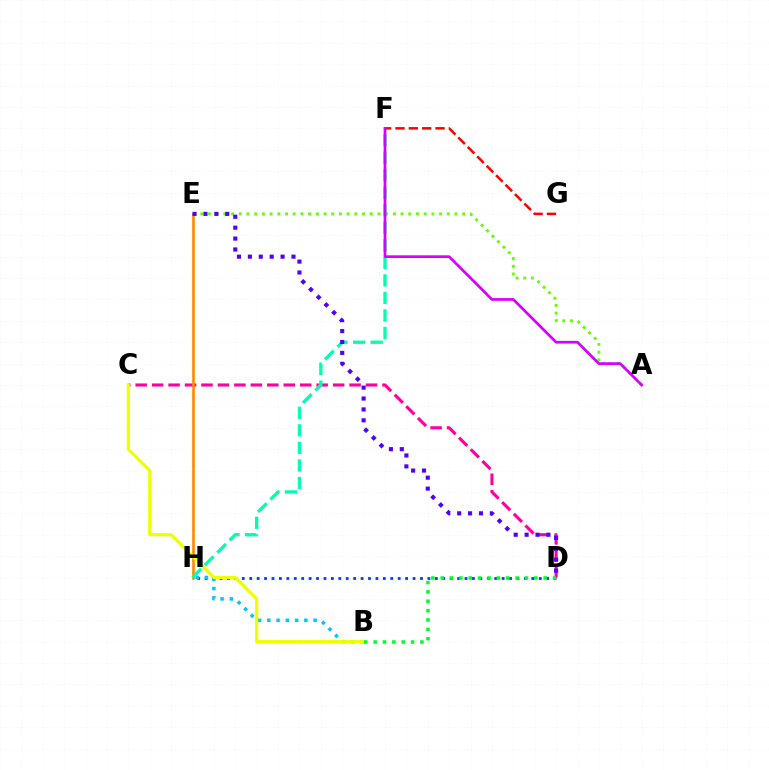{('C', 'D'): [{'color': '#ff00a0', 'line_style': 'dashed', 'thickness': 2.24}], ('A', 'E'): [{'color': '#66ff00', 'line_style': 'dotted', 'thickness': 2.09}], ('E', 'H'): [{'color': '#ff8800', 'line_style': 'solid', 'thickness': 1.87}], ('D', 'H'): [{'color': '#003fff', 'line_style': 'dotted', 'thickness': 2.02}], ('B', 'H'): [{'color': '#00c7ff', 'line_style': 'dotted', 'thickness': 2.52}], ('F', 'H'): [{'color': '#00ffaf', 'line_style': 'dashed', 'thickness': 2.38}], ('F', 'G'): [{'color': '#ff0000', 'line_style': 'dashed', 'thickness': 1.81}], ('D', 'E'): [{'color': '#4f00ff', 'line_style': 'dotted', 'thickness': 2.96}], ('B', 'C'): [{'color': '#eeff00', 'line_style': 'solid', 'thickness': 2.3}], ('B', 'D'): [{'color': '#00ff27', 'line_style': 'dotted', 'thickness': 2.54}], ('A', 'F'): [{'color': '#d600ff', 'line_style': 'solid', 'thickness': 1.96}]}